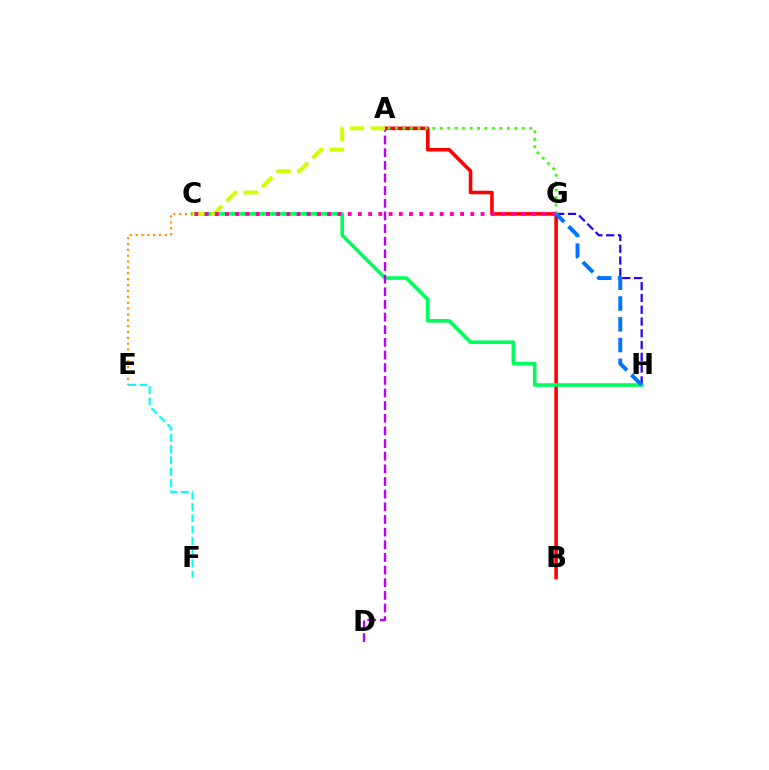{('G', 'H'): [{'color': '#2500ff', 'line_style': 'dashed', 'thickness': 1.6}, {'color': '#0074ff', 'line_style': 'dashed', 'thickness': 2.82}], ('A', 'B'): [{'color': '#ff0000', 'line_style': 'solid', 'thickness': 2.58}], ('C', 'H'): [{'color': '#00ff5c', 'line_style': 'solid', 'thickness': 2.61}], ('C', 'E'): [{'color': '#ff9400', 'line_style': 'dotted', 'thickness': 1.59}], ('A', 'D'): [{'color': '#b900ff', 'line_style': 'dashed', 'thickness': 1.72}], ('A', 'C'): [{'color': '#d1ff00', 'line_style': 'dashed', 'thickness': 2.82}], ('E', 'F'): [{'color': '#00fff6', 'line_style': 'dashed', 'thickness': 1.54}], ('A', 'G'): [{'color': '#3dff00', 'line_style': 'dotted', 'thickness': 2.03}], ('C', 'G'): [{'color': '#ff00ac', 'line_style': 'dotted', 'thickness': 2.78}]}